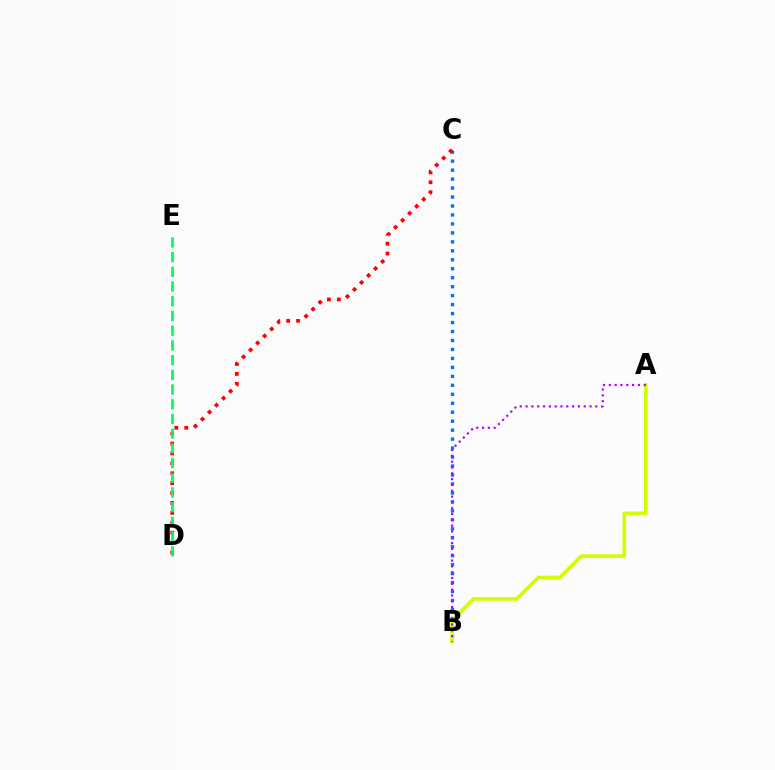{('B', 'C'): [{'color': '#0074ff', 'line_style': 'dotted', 'thickness': 2.44}], ('C', 'D'): [{'color': '#ff0000', 'line_style': 'dotted', 'thickness': 2.69}], ('A', 'B'): [{'color': '#d1ff00', 'line_style': 'solid', 'thickness': 2.63}, {'color': '#b900ff', 'line_style': 'dotted', 'thickness': 1.58}], ('D', 'E'): [{'color': '#00ff5c', 'line_style': 'dashed', 'thickness': 2.0}]}